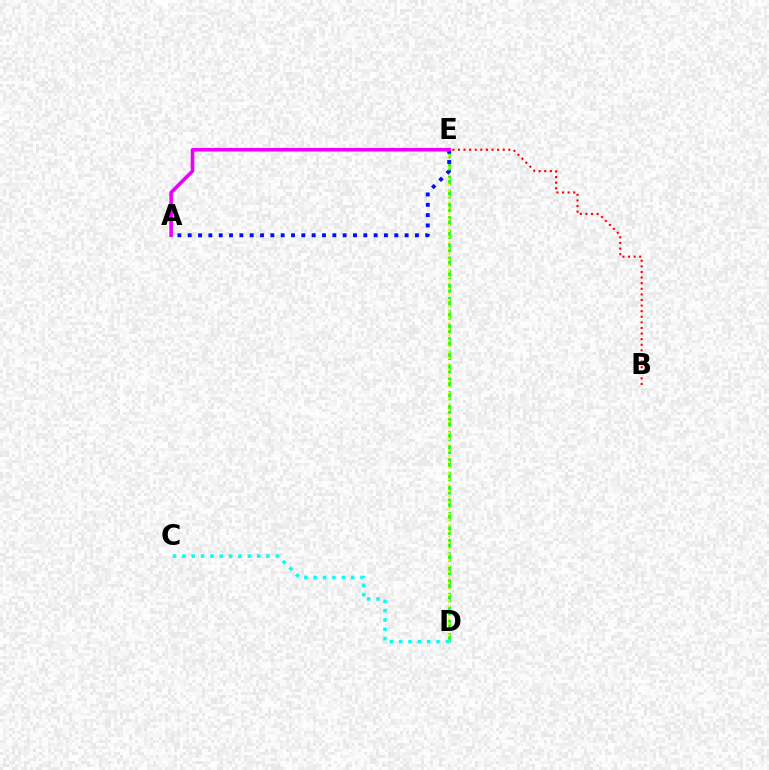{('D', 'E'): [{'color': '#08ff00', 'line_style': 'dashed', 'thickness': 1.83}, {'color': '#fcf500', 'line_style': 'dotted', 'thickness': 1.57}], ('B', 'E'): [{'color': '#ff0000', 'line_style': 'dotted', 'thickness': 1.52}], ('C', 'D'): [{'color': '#00fff6', 'line_style': 'dotted', 'thickness': 2.54}], ('A', 'E'): [{'color': '#0010ff', 'line_style': 'dotted', 'thickness': 2.81}, {'color': '#ee00ff', 'line_style': 'solid', 'thickness': 2.6}]}